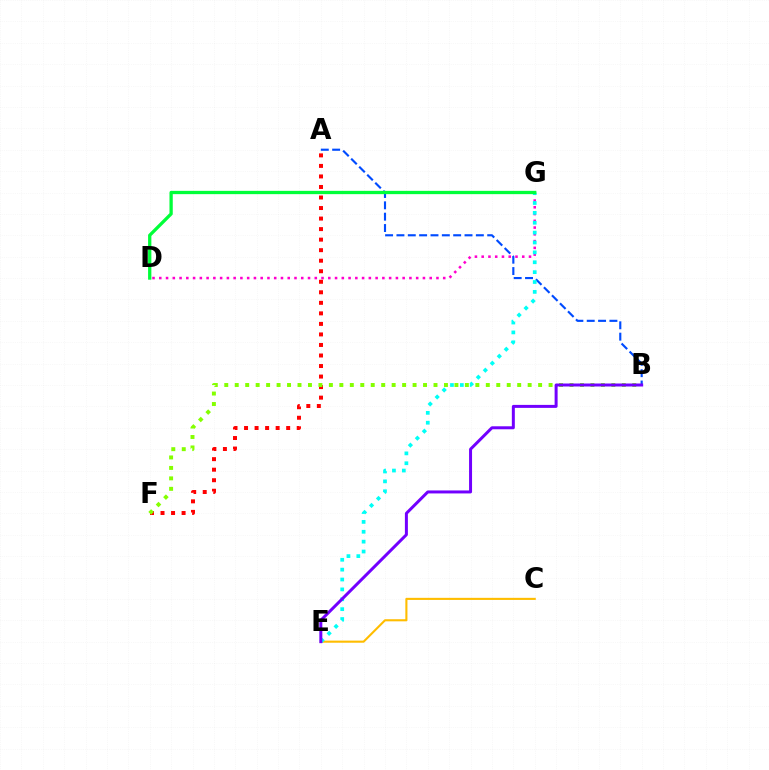{('D', 'G'): [{'color': '#ff00cf', 'line_style': 'dotted', 'thickness': 1.84}, {'color': '#00ff39', 'line_style': 'solid', 'thickness': 2.37}], ('A', 'B'): [{'color': '#004bff', 'line_style': 'dashed', 'thickness': 1.54}], ('C', 'E'): [{'color': '#ffbd00', 'line_style': 'solid', 'thickness': 1.51}], ('E', 'G'): [{'color': '#00fff6', 'line_style': 'dotted', 'thickness': 2.68}], ('A', 'F'): [{'color': '#ff0000', 'line_style': 'dotted', 'thickness': 2.86}], ('B', 'F'): [{'color': '#84ff00', 'line_style': 'dotted', 'thickness': 2.84}], ('B', 'E'): [{'color': '#7200ff', 'line_style': 'solid', 'thickness': 2.15}]}